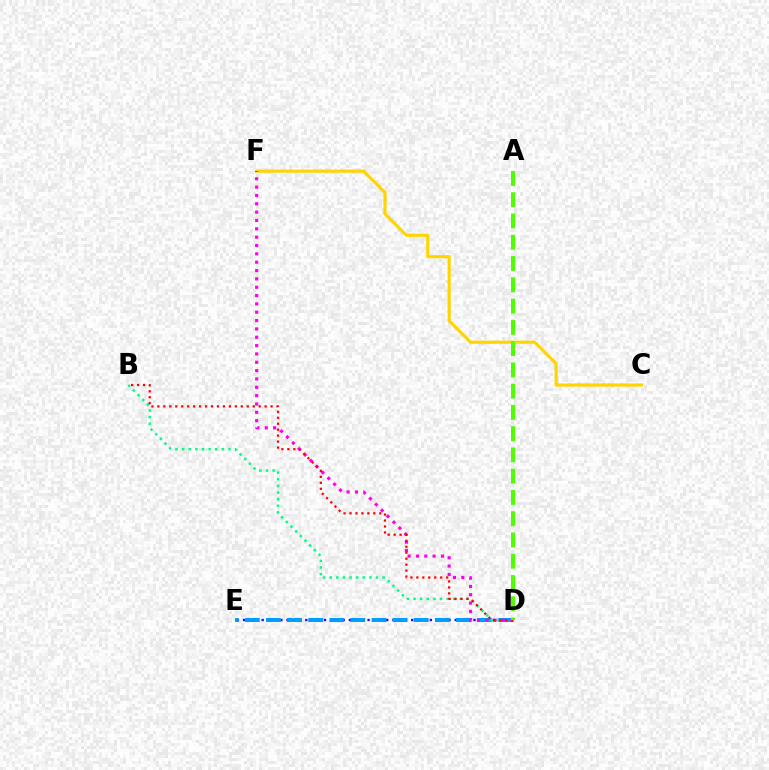{('D', 'E'): [{'color': '#3700ff', 'line_style': 'dotted', 'thickness': 1.69}, {'color': '#009eff', 'line_style': 'dashed', 'thickness': 2.87}], ('C', 'F'): [{'color': '#ffd500', 'line_style': 'solid', 'thickness': 2.25}], ('B', 'D'): [{'color': '#00ff86', 'line_style': 'dotted', 'thickness': 1.8}, {'color': '#ff0000', 'line_style': 'dotted', 'thickness': 1.62}], ('D', 'F'): [{'color': '#ff00ed', 'line_style': 'dotted', 'thickness': 2.27}], ('A', 'D'): [{'color': '#4fff00', 'line_style': 'dashed', 'thickness': 2.89}]}